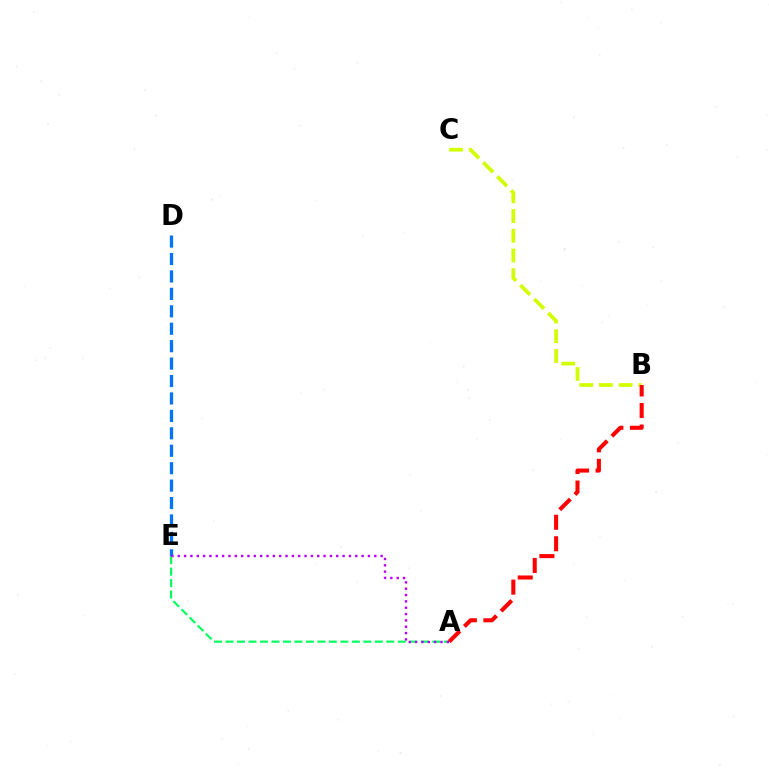{('D', 'E'): [{'color': '#0074ff', 'line_style': 'dashed', 'thickness': 2.37}], ('B', 'C'): [{'color': '#d1ff00', 'line_style': 'dashed', 'thickness': 2.68}], ('A', 'E'): [{'color': '#00ff5c', 'line_style': 'dashed', 'thickness': 1.56}, {'color': '#b900ff', 'line_style': 'dotted', 'thickness': 1.72}], ('A', 'B'): [{'color': '#ff0000', 'line_style': 'dashed', 'thickness': 2.93}]}